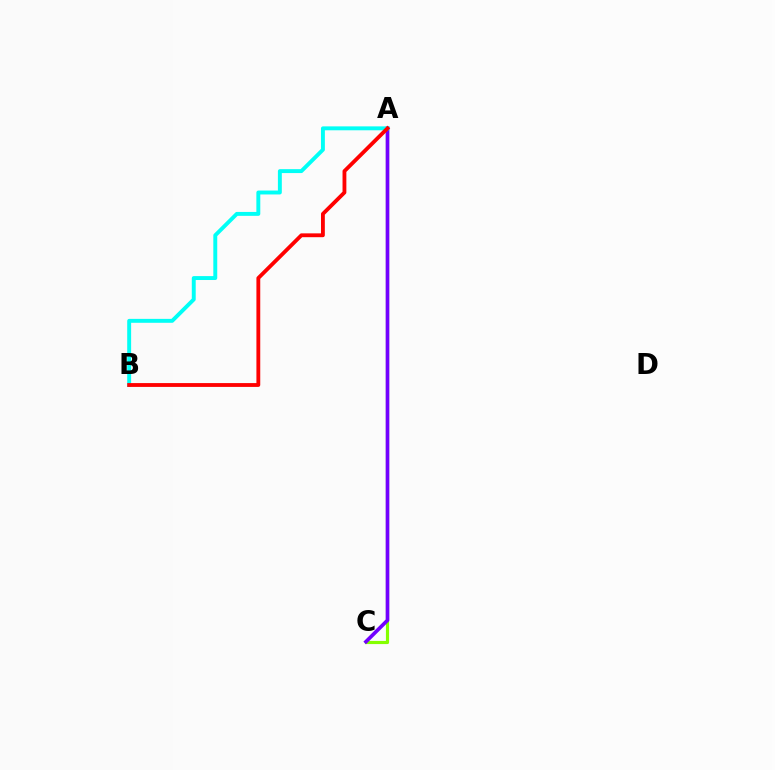{('A', 'C'): [{'color': '#84ff00', 'line_style': 'solid', 'thickness': 2.28}, {'color': '#7200ff', 'line_style': 'solid', 'thickness': 2.63}], ('A', 'B'): [{'color': '#00fff6', 'line_style': 'solid', 'thickness': 2.82}, {'color': '#ff0000', 'line_style': 'solid', 'thickness': 2.76}]}